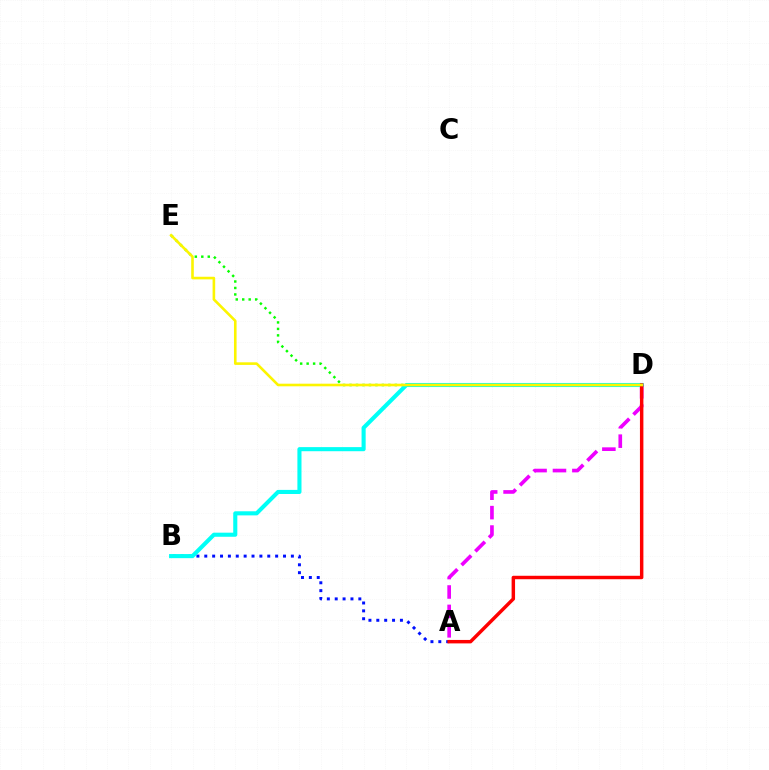{('A', 'B'): [{'color': '#0010ff', 'line_style': 'dotted', 'thickness': 2.14}], ('D', 'E'): [{'color': '#08ff00', 'line_style': 'dotted', 'thickness': 1.76}, {'color': '#fcf500', 'line_style': 'solid', 'thickness': 1.88}], ('A', 'D'): [{'color': '#ee00ff', 'line_style': 'dashed', 'thickness': 2.64}, {'color': '#ff0000', 'line_style': 'solid', 'thickness': 2.49}], ('B', 'D'): [{'color': '#00fff6', 'line_style': 'solid', 'thickness': 2.95}]}